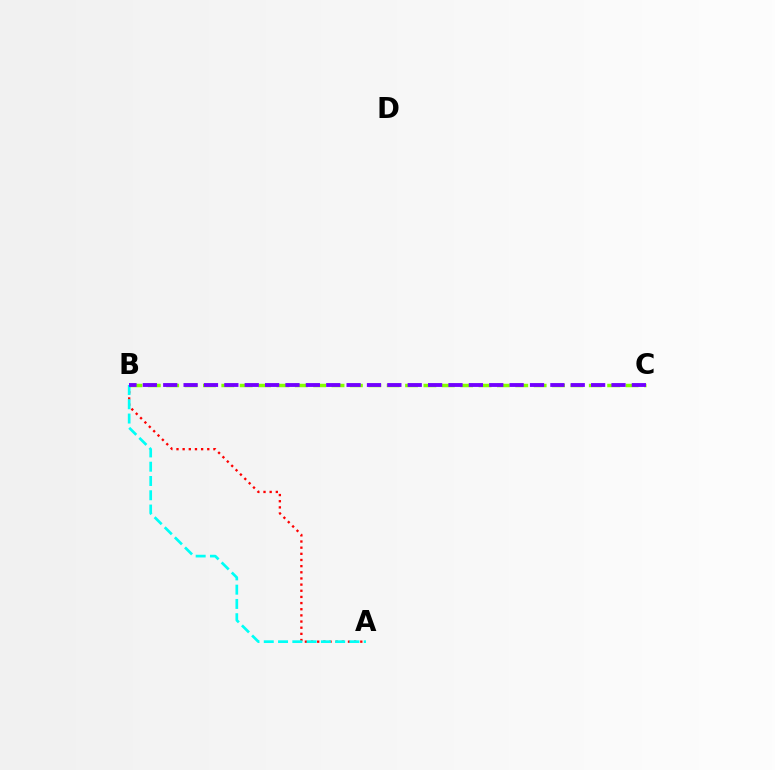{('B', 'C'): [{'color': '#84ff00', 'line_style': 'dashed', 'thickness': 2.5}, {'color': '#7200ff', 'line_style': 'dashed', 'thickness': 2.77}], ('A', 'B'): [{'color': '#ff0000', 'line_style': 'dotted', 'thickness': 1.67}, {'color': '#00fff6', 'line_style': 'dashed', 'thickness': 1.94}]}